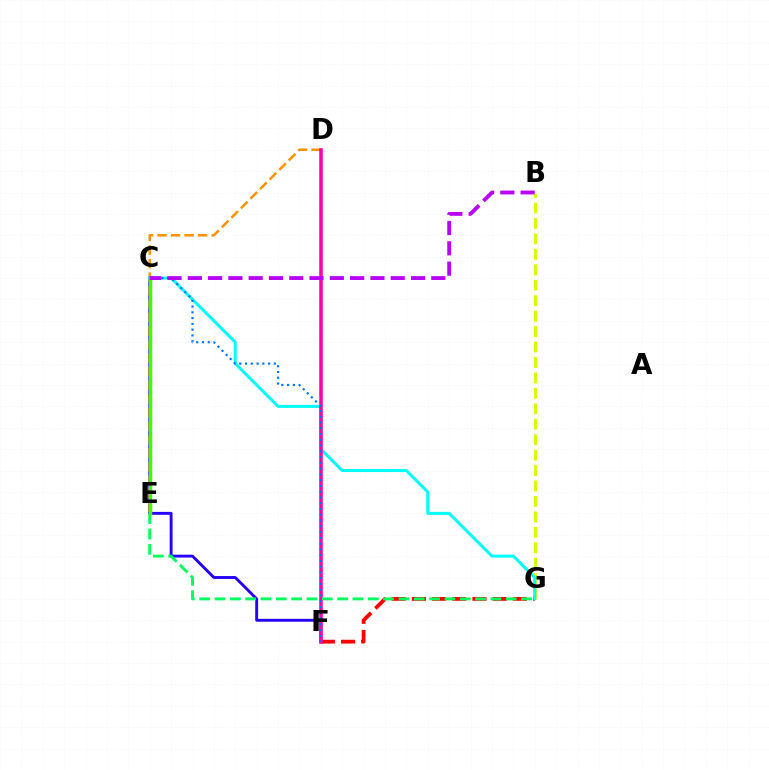{('F', 'G'): [{'color': '#ff0000', 'line_style': 'dashed', 'thickness': 2.74}], ('C', 'F'): [{'color': '#2500ff', 'line_style': 'solid', 'thickness': 2.07}, {'color': '#0074ff', 'line_style': 'dotted', 'thickness': 1.57}], ('B', 'G'): [{'color': '#d1ff00', 'line_style': 'dashed', 'thickness': 2.1}], ('D', 'E'): [{'color': '#ff9400', 'line_style': 'dashed', 'thickness': 1.84}], ('C', 'G'): [{'color': '#00fff6', 'line_style': 'solid', 'thickness': 2.17}], ('D', 'F'): [{'color': '#ff00ac', 'line_style': 'solid', 'thickness': 2.55}], ('E', 'G'): [{'color': '#00ff5c', 'line_style': 'dashed', 'thickness': 2.08}], ('C', 'E'): [{'color': '#3dff00', 'line_style': 'solid', 'thickness': 2.52}], ('B', 'C'): [{'color': '#b900ff', 'line_style': 'dashed', 'thickness': 2.76}]}